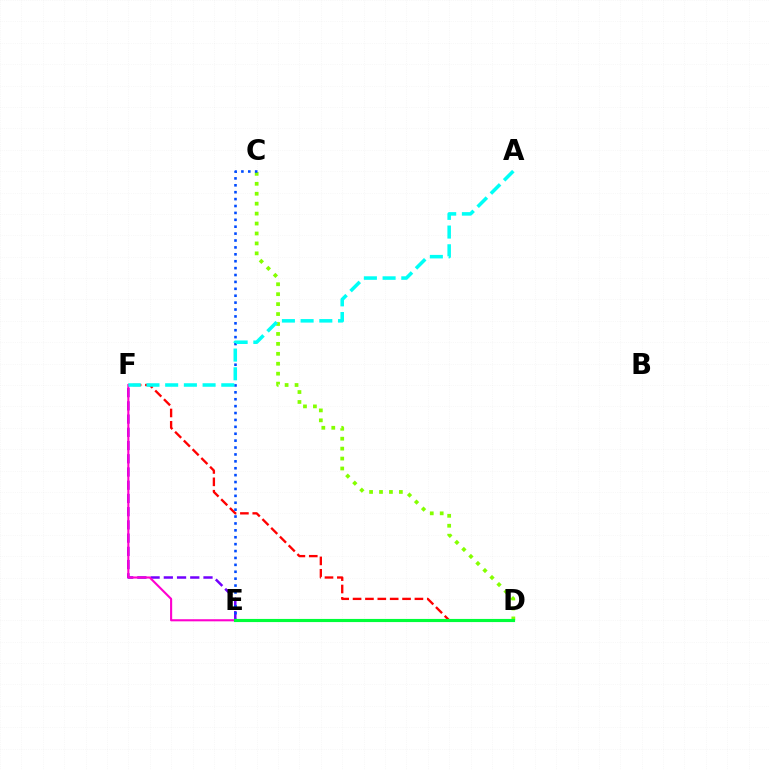{('E', 'F'): [{'color': '#7200ff', 'line_style': 'dashed', 'thickness': 1.8}, {'color': '#ff00cf', 'line_style': 'solid', 'thickness': 1.52}], ('D', 'F'): [{'color': '#ff0000', 'line_style': 'dashed', 'thickness': 1.68}], ('D', 'E'): [{'color': '#ffbd00', 'line_style': 'dashed', 'thickness': 1.84}, {'color': '#00ff39', 'line_style': 'solid', 'thickness': 2.26}], ('C', 'D'): [{'color': '#84ff00', 'line_style': 'dotted', 'thickness': 2.7}], ('C', 'E'): [{'color': '#004bff', 'line_style': 'dotted', 'thickness': 1.87}], ('A', 'F'): [{'color': '#00fff6', 'line_style': 'dashed', 'thickness': 2.54}]}